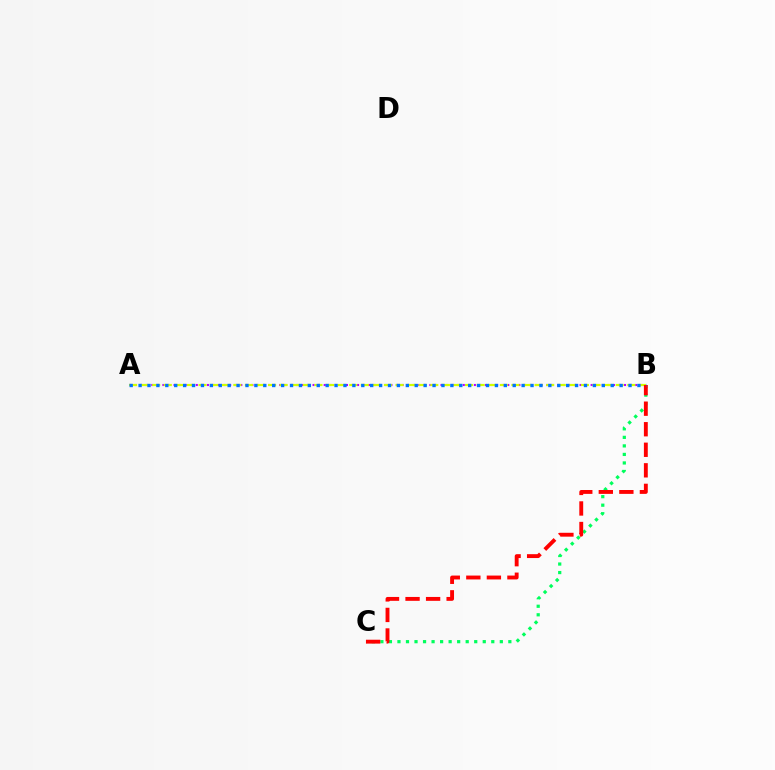{('B', 'C'): [{'color': '#00ff5c', 'line_style': 'dotted', 'thickness': 2.32}, {'color': '#ff0000', 'line_style': 'dashed', 'thickness': 2.79}], ('A', 'B'): [{'color': '#b900ff', 'line_style': 'dotted', 'thickness': 1.51}, {'color': '#d1ff00', 'line_style': 'dashed', 'thickness': 1.57}, {'color': '#0074ff', 'line_style': 'dotted', 'thickness': 2.42}]}